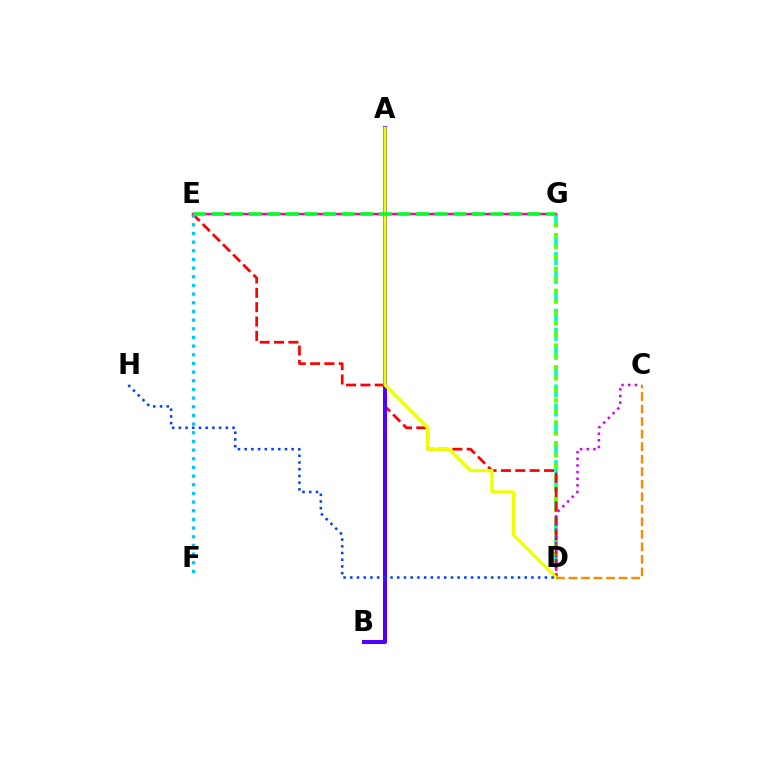{('D', 'G'): [{'color': '#00ffaf', 'line_style': 'dashed', 'thickness': 2.57}, {'color': '#66ff00', 'line_style': 'dotted', 'thickness': 2.98}], ('D', 'E'): [{'color': '#ff0000', 'line_style': 'dashed', 'thickness': 1.95}], ('E', 'F'): [{'color': '#00c7ff', 'line_style': 'dotted', 'thickness': 2.35}], ('E', 'G'): [{'color': '#ff00a0', 'line_style': 'solid', 'thickness': 1.74}, {'color': '#00ff27', 'line_style': 'dashed', 'thickness': 2.53}], ('C', 'D'): [{'color': '#d600ff', 'line_style': 'dotted', 'thickness': 1.81}, {'color': '#ff8800', 'line_style': 'dashed', 'thickness': 1.7}], ('A', 'B'): [{'color': '#4f00ff', 'line_style': 'solid', 'thickness': 2.93}], ('A', 'D'): [{'color': '#eeff00', 'line_style': 'solid', 'thickness': 2.36}], ('D', 'H'): [{'color': '#003fff', 'line_style': 'dotted', 'thickness': 1.82}]}